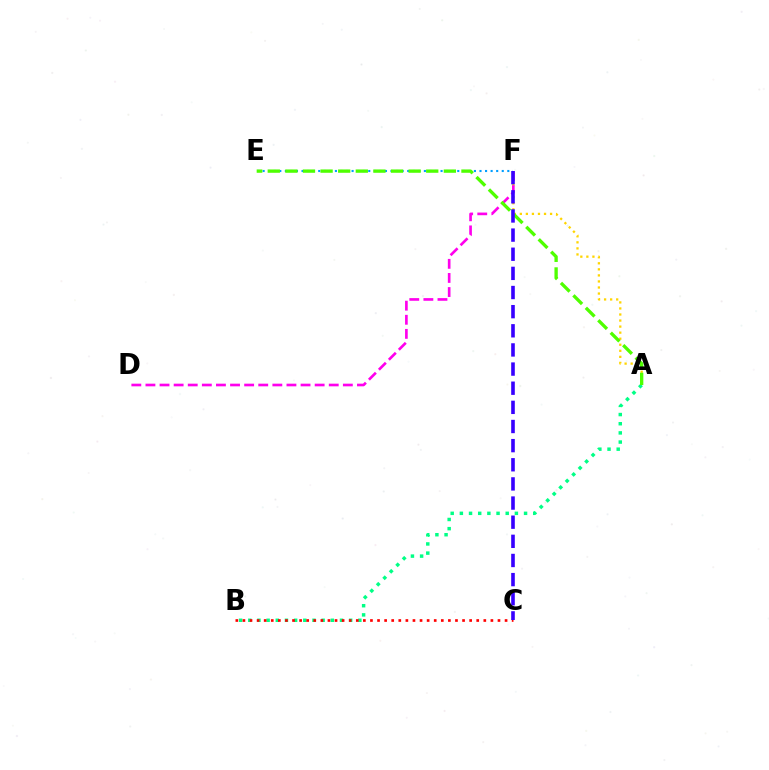{('A', 'B'): [{'color': '#00ff86', 'line_style': 'dotted', 'thickness': 2.49}], ('A', 'F'): [{'color': '#ffd500', 'line_style': 'dotted', 'thickness': 1.64}], ('E', 'F'): [{'color': '#009eff', 'line_style': 'dotted', 'thickness': 1.51}], ('B', 'C'): [{'color': '#ff0000', 'line_style': 'dotted', 'thickness': 1.92}], ('D', 'F'): [{'color': '#ff00ed', 'line_style': 'dashed', 'thickness': 1.92}], ('A', 'E'): [{'color': '#4fff00', 'line_style': 'dashed', 'thickness': 2.39}], ('C', 'F'): [{'color': '#3700ff', 'line_style': 'dashed', 'thickness': 2.6}]}